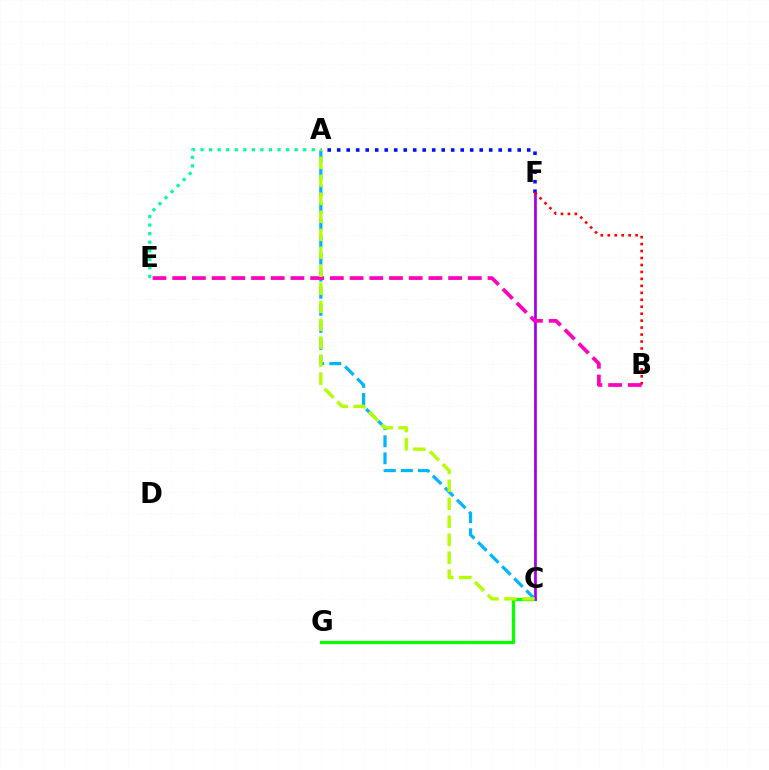{('C', 'F'): [{'color': '#ffa500', 'line_style': 'solid', 'thickness': 1.57}, {'color': '#9b00ff', 'line_style': 'solid', 'thickness': 1.9}], ('C', 'G'): [{'color': '#08ff00', 'line_style': 'solid', 'thickness': 2.33}], ('A', 'F'): [{'color': '#0010ff', 'line_style': 'dotted', 'thickness': 2.58}], ('A', 'C'): [{'color': '#00b5ff', 'line_style': 'dashed', 'thickness': 2.32}, {'color': '#b3ff00', 'line_style': 'dashed', 'thickness': 2.44}], ('B', 'F'): [{'color': '#ff0000', 'line_style': 'dotted', 'thickness': 1.89}], ('B', 'E'): [{'color': '#ff00bd', 'line_style': 'dashed', 'thickness': 2.68}], ('A', 'E'): [{'color': '#00ff9d', 'line_style': 'dotted', 'thickness': 2.32}]}